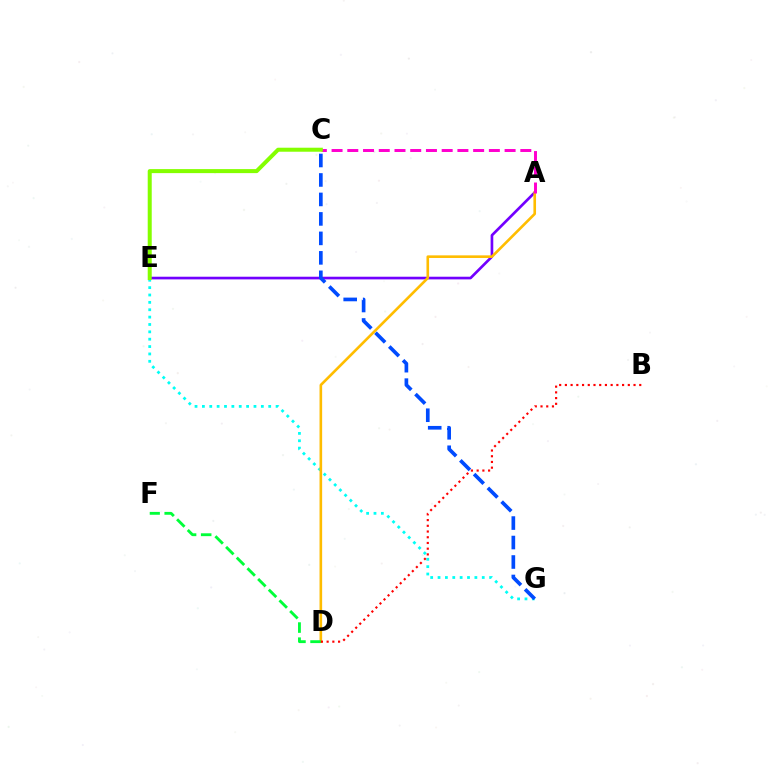{('E', 'G'): [{'color': '#00fff6', 'line_style': 'dotted', 'thickness': 2.0}], ('A', 'E'): [{'color': '#7200ff', 'line_style': 'solid', 'thickness': 1.92}], ('A', 'D'): [{'color': '#ffbd00', 'line_style': 'solid', 'thickness': 1.89}], ('C', 'G'): [{'color': '#004bff', 'line_style': 'dashed', 'thickness': 2.65}], ('D', 'F'): [{'color': '#00ff39', 'line_style': 'dashed', 'thickness': 2.05}], ('A', 'C'): [{'color': '#ff00cf', 'line_style': 'dashed', 'thickness': 2.14}], ('B', 'D'): [{'color': '#ff0000', 'line_style': 'dotted', 'thickness': 1.55}], ('C', 'E'): [{'color': '#84ff00', 'line_style': 'solid', 'thickness': 2.89}]}